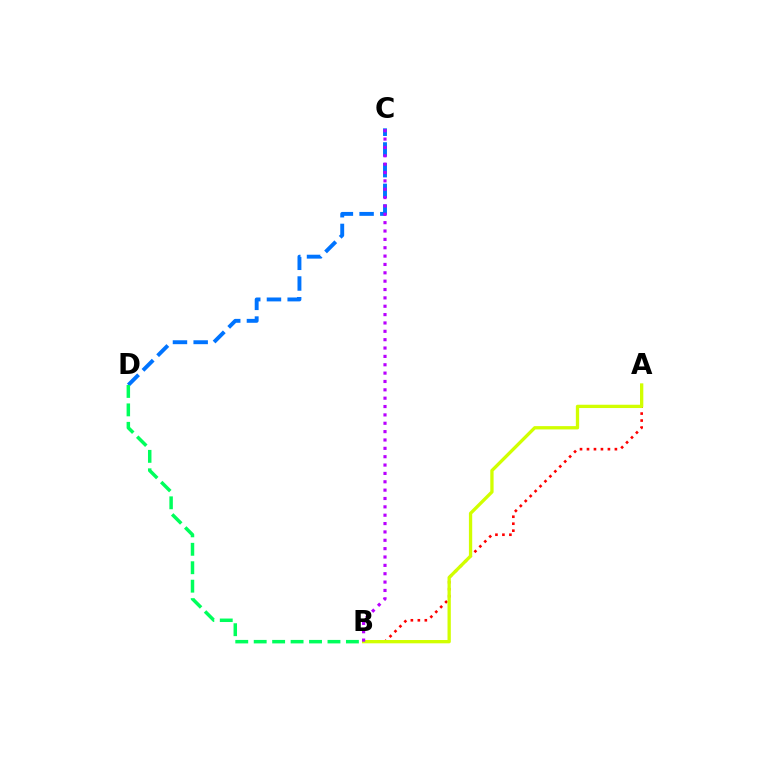{('A', 'B'): [{'color': '#ff0000', 'line_style': 'dotted', 'thickness': 1.9}, {'color': '#d1ff00', 'line_style': 'solid', 'thickness': 2.38}], ('C', 'D'): [{'color': '#0074ff', 'line_style': 'dashed', 'thickness': 2.81}], ('B', 'D'): [{'color': '#00ff5c', 'line_style': 'dashed', 'thickness': 2.51}], ('B', 'C'): [{'color': '#b900ff', 'line_style': 'dotted', 'thickness': 2.27}]}